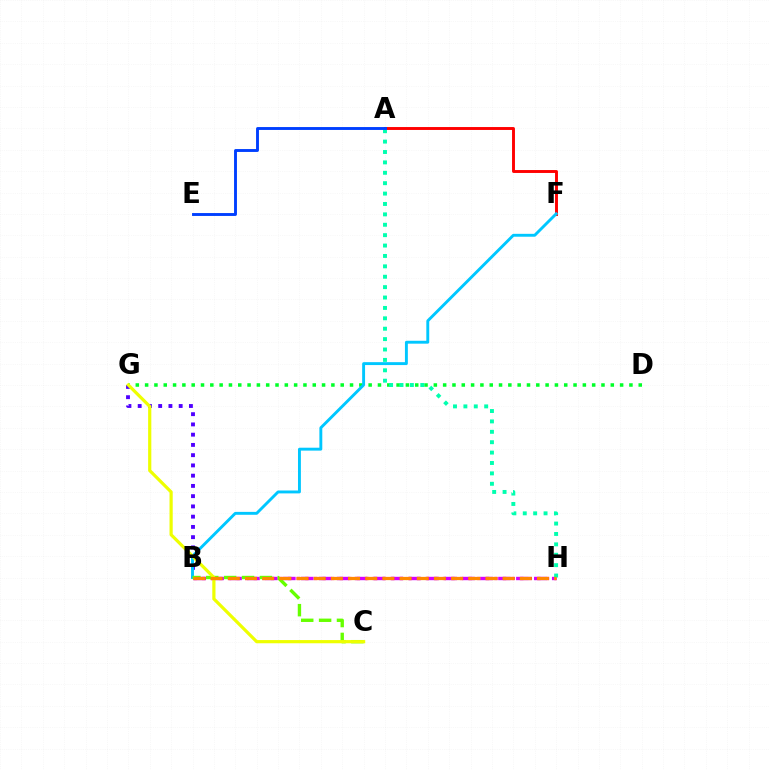{('B', 'G'): [{'color': '#4f00ff', 'line_style': 'dotted', 'thickness': 2.78}], ('D', 'G'): [{'color': '#00ff27', 'line_style': 'dotted', 'thickness': 2.53}], ('A', 'F'): [{'color': '#ff0000', 'line_style': 'solid', 'thickness': 2.1}], ('B', 'H'): [{'color': '#d600ff', 'line_style': 'dashed', 'thickness': 2.43}, {'color': '#ff00a0', 'line_style': 'dotted', 'thickness': 2.34}, {'color': '#ff8800', 'line_style': 'dashed', 'thickness': 2.33}], ('A', 'H'): [{'color': '#00ffaf', 'line_style': 'dotted', 'thickness': 2.82}], ('A', 'E'): [{'color': '#003fff', 'line_style': 'solid', 'thickness': 2.08}], ('B', 'F'): [{'color': '#00c7ff', 'line_style': 'solid', 'thickness': 2.09}], ('B', 'C'): [{'color': '#66ff00', 'line_style': 'dashed', 'thickness': 2.43}], ('C', 'G'): [{'color': '#eeff00', 'line_style': 'solid', 'thickness': 2.3}]}